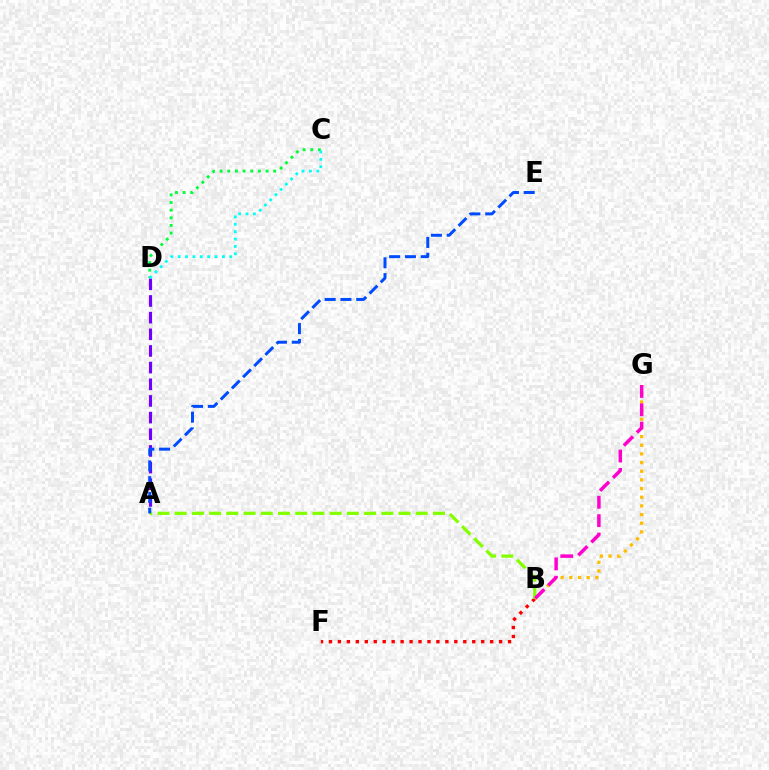{('B', 'G'): [{'color': '#ffbd00', 'line_style': 'dotted', 'thickness': 2.35}, {'color': '#ff00cf', 'line_style': 'dashed', 'thickness': 2.5}], ('B', 'F'): [{'color': '#ff0000', 'line_style': 'dotted', 'thickness': 2.43}], ('A', 'D'): [{'color': '#7200ff', 'line_style': 'dashed', 'thickness': 2.26}], ('A', 'B'): [{'color': '#84ff00', 'line_style': 'dashed', 'thickness': 2.34}], ('C', 'D'): [{'color': '#00ff39', 'line_style': 'dotted', 'thickness': 2.08}, {'color': '#00fff6', 'line_style': 'dotted', 'thickness': 2.0}], ('A', 'E'): [{'color': '#004bff', 'line_style': 'dashed', 'thickness': 2.14}]}